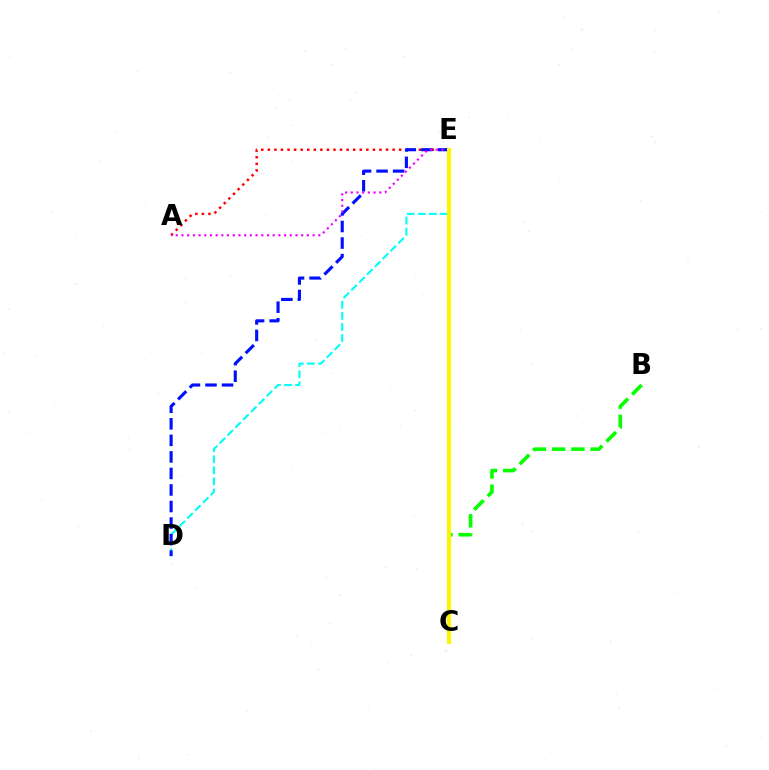{('A', 'E'): [{'color': '#ff0000', 'line_style': 'dotted', 'thickness': 1.78}, {'color': '#ee00ff', 'line_style': 'dotted', 'thickness': 1.55}], ('D', 'E'): [{'color': '#00fff6', 'line_style': 'dashed', 'thickness': 1.5}, {'color': '#0010ff', 'line_style': 'dashed', 'thickness': 2.25}], ('B', 'C'): [{'color': '#08ff00', 'line_style': 'dashed', 'thickness': 2.61}], ('C', 'E'): [{'color': '#fcf500', 'line_style': 'solid', 'thickness': 2.95}]}